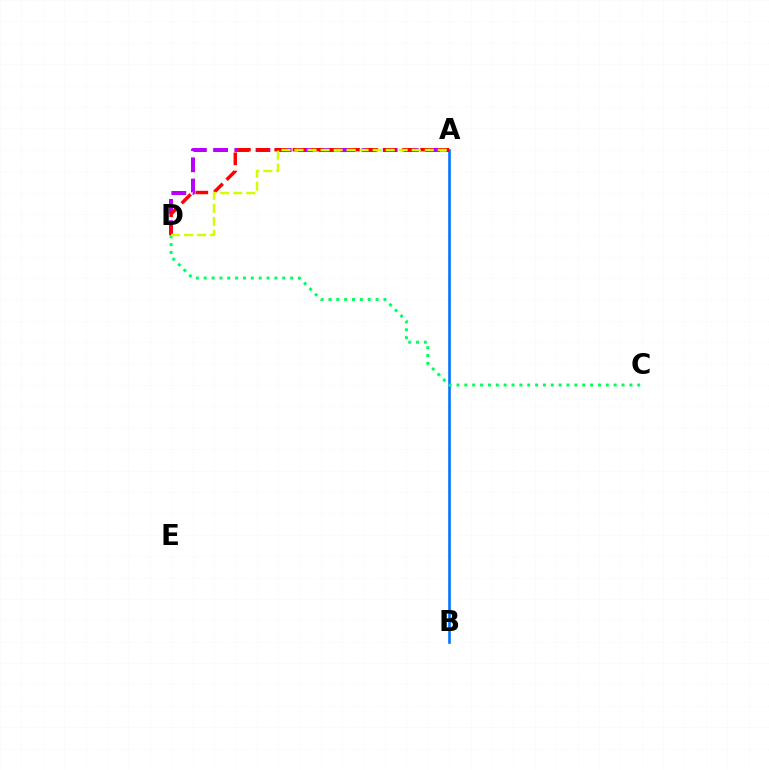{('A', 'D'): [{'color': '#b900ff', 'line_style': 'dashed', 'thickness': 2.88}, {'color': '#ff0000', 'line_style': 'dashed', 'thickness': 2.47}, {'color': '#d1ff00', 'line_style': 'dashed', 'thickness': 1.77}], ('A', 'B'): [{'color': '#0074ff', 'line_style': 'solid', 'thickness': 1.87}], ('C', 'D'): [{'color': '#00ff5c', 'line_style': 'dotted', 'thickness': 2.13}]}